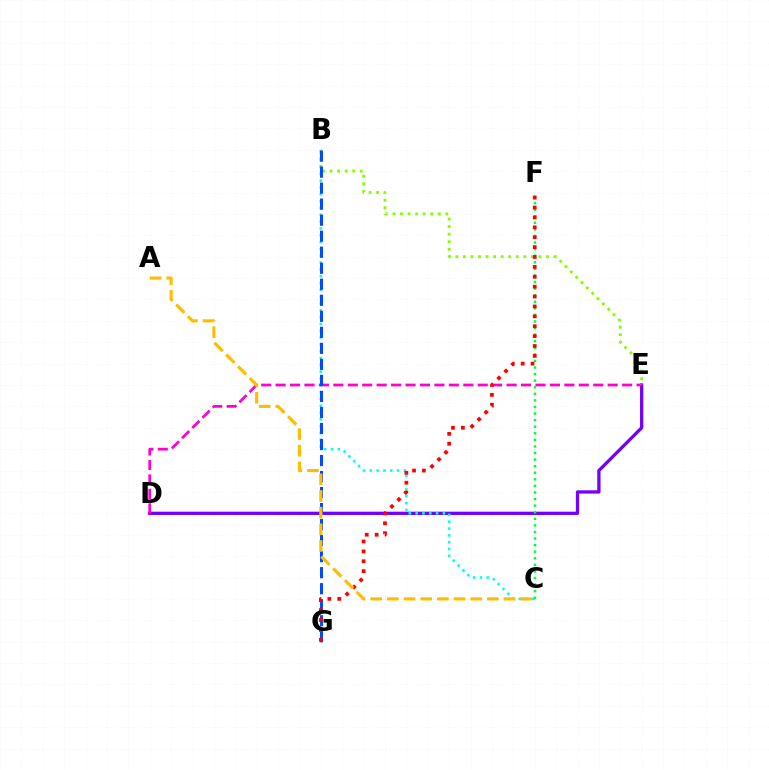{('D', 'E'): [{'color': '#7200ff', 'line_style': 'solid', 'thickness': 2.36}, {'color': '#ff00cf', 'line_style': 'dashed', 'thickness': 1.96}], ('B', 'C'): [{'color': '#00fff6', 'line_style': 'dotted', 'thickness': 1.85}], ('C', 'F'): [{'color': '#00ff39', 'line_style': 'dotted', 'thickness': 1.79}], ('B', 'E'): [{'color': '#84ff00', 'line_style': 'dotted', 'thickness': 2.05}], ('B', 'G'): [{'color': '#004bff', 'line_style': 'dashed', 'thickness': 2.18}], ('F', 'G'): [{'color': '#ff0000', 'line_style': 'dotted', 'thickness': 2.69}], ('A', 'C'): [{'color': '#ffbd00', 'line_style': 'dashed', 'thickness': 2.26}]}